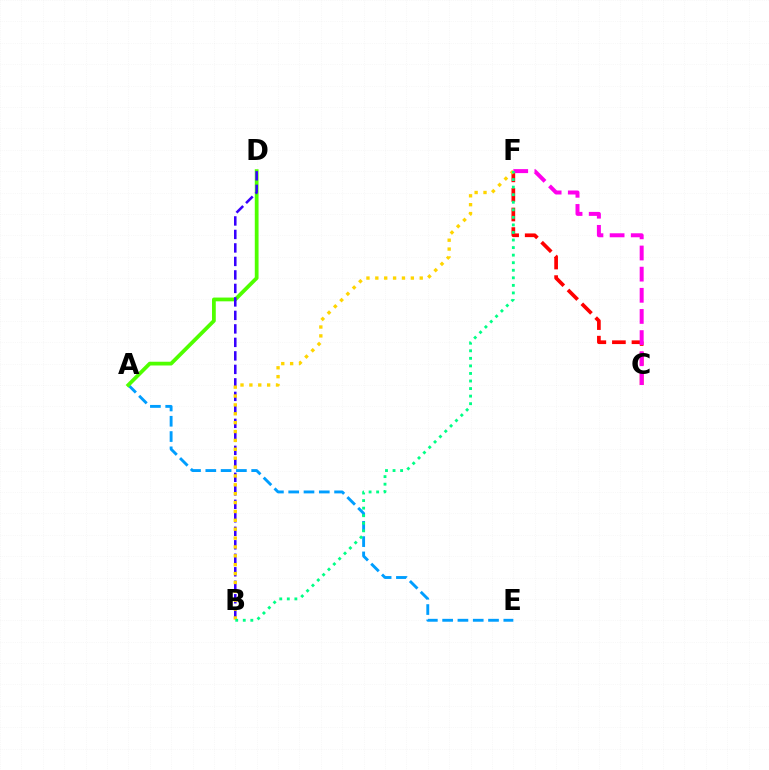{('C', 'F'): [{'color': '#ff0000', 'line_style': 'dashed', 'thickness': 2.66}, {'color': '#ff00ed', 'line_style': 'dashed', 'thickness': 2.87}], ('A', 'E'): [{'color': '#009eff', 'line_style': 'dashed', 'thickness': 2.08}], ('A', 'D'): [{'color': '#4fff00', 'line_style': 'solid', 'thickness': 2.71}], ('B', 'D'): [{'color': '#3700ff', 'line_style': 'dashed', 'thickness': 1.83}], ('B', 'F'): [{'color': '#ffd500', 'line_style': 'dotted', 'thickness': 2.41}, {'color': '#00ff86', 'line_style': 'dotted', 'thickness': 2.05}]}